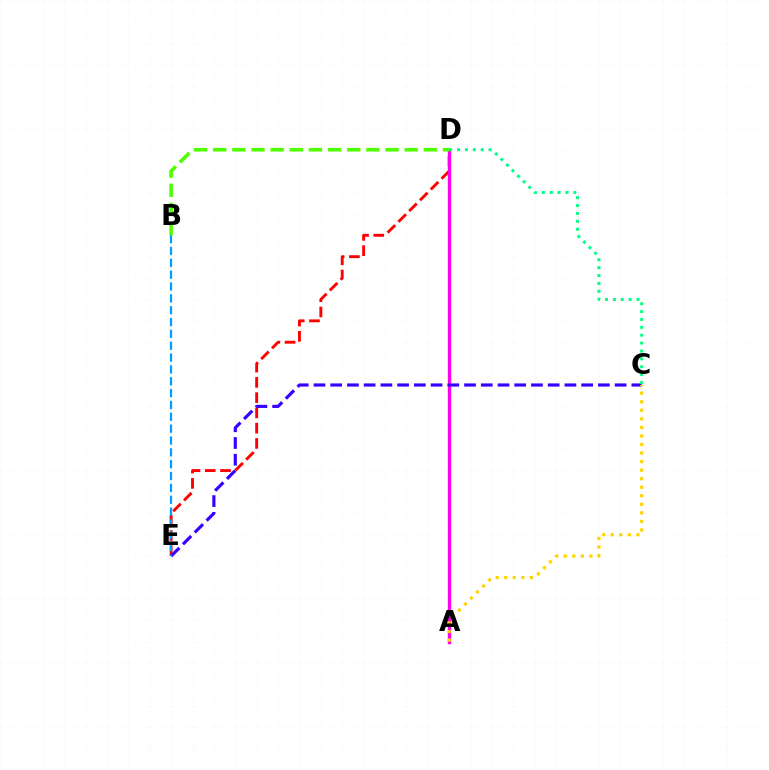{('D', 'E'): [{'color': '#ff0000', 'line_style': 'dashed', 'thickness': 2.07}], ('A', 'D'): [{'color': '#ff00ed', 'line_style': 'solid', 'thickness': 2.41}], ('C', 'E'): [{'color': '#3700ff', 'line_style': 'dashed', 'thickness': 2.27}], ('B', 'E'): [{'color': '#009eff', 'line_style': 'dashed', 'thickness': 1.61}], ('C', 'D'): [{'color': '#00ff86', 'line_style': 'dotted', 'thickness': 2.14}], ('B', 'D'): [{'color': '#4fff00', 'line_style': 'dashed', 'thickness': 2.6}], ('A', 'C'): [{'color': '#ffd500', 'line_style': 'dotted', 'thickness': 2.32}]}